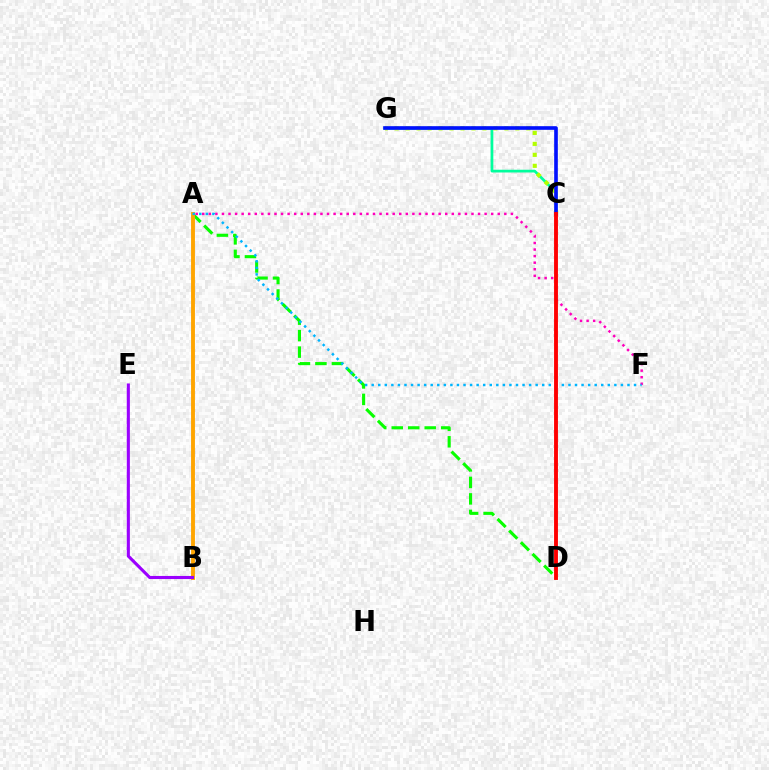{('A', 'D'): [{'color': '#08ff00', 'line_style': 'dashed', 'thickness': 2.24}], ('C', 'G'): [{'color': '#00ff9d', 'line_style': 'solid', 'thickness': 1.98}, {'color': '#b3ff00', 'line_style': 'dotted', 'thickness': 2.98}, {'color': '#0010ff', 'line_style': 'solid', 'thickness': 2.62}], ('A', 'F'): [{'color': '#ff00bd', 'line_style': 'dotted', 'thickness': 1.78}, {'color': '#00b5ff', 'line_style': 'dotted', 'thickness': 1.78}], ('A', 'B'): [{'color': '#ffa500', 'line_style': 'solid', 'thickness': 2.8}], ('B', 'E'): [{'color': '#9b00ff', 'line_style': 'solid', 'thickness': 2.23}], ('C', 'D'): [{'color': '#ff0000', 'line_style': 'solid', 'thickness': 2.79}]}